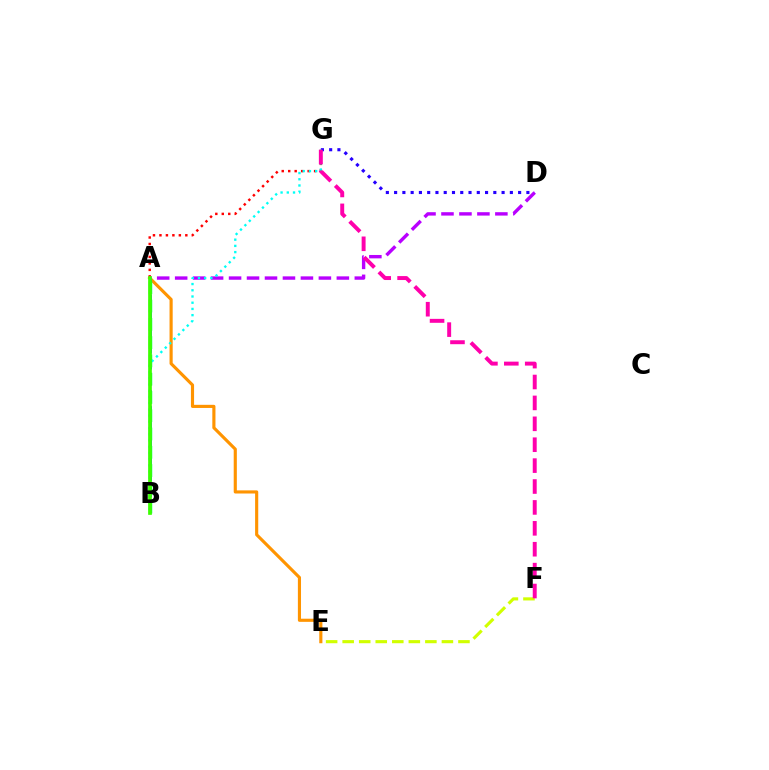{('A', 'E'): [{'color': '#ff9400', 'line_style': 'solid', 'thickness': 2.26}], ('E', 'F'): [{'color': '#d1ff00', 'line_style': 'dashed', 'thickness': 2.25}], ('A', 'G'): [{'color': '#ff0000', 'line_style': 'dotted', 'thickness': 1.76}], ('A', 'B'): [{'color': '#0074ff', 'line_style': 'dashed', 'thickness': 2.17}, {'color': '#00ff5c', 'line_style': 'dashed', 'thickness': 2.48}, {'color': '#3dff00', 'line_style': 'solid', 'thickness': 2.66}], ('A', 'D'): [{'color': '#b900ff', 'line_style': 'dashed', 'thickness': 2.44}], ('D', 'G'): [{'color': '#2500ff', 'line_style': 'dotted', 'thickness': 2.25}], ('B', 'G'): [{'color': '#00fff6', 'line_style': 'dotted', 'thickness': 1.69}], ('F', 'G'): [{'color': '#ff00ac', 'line_style': 'dashed', 'thickness': 2.84}]}